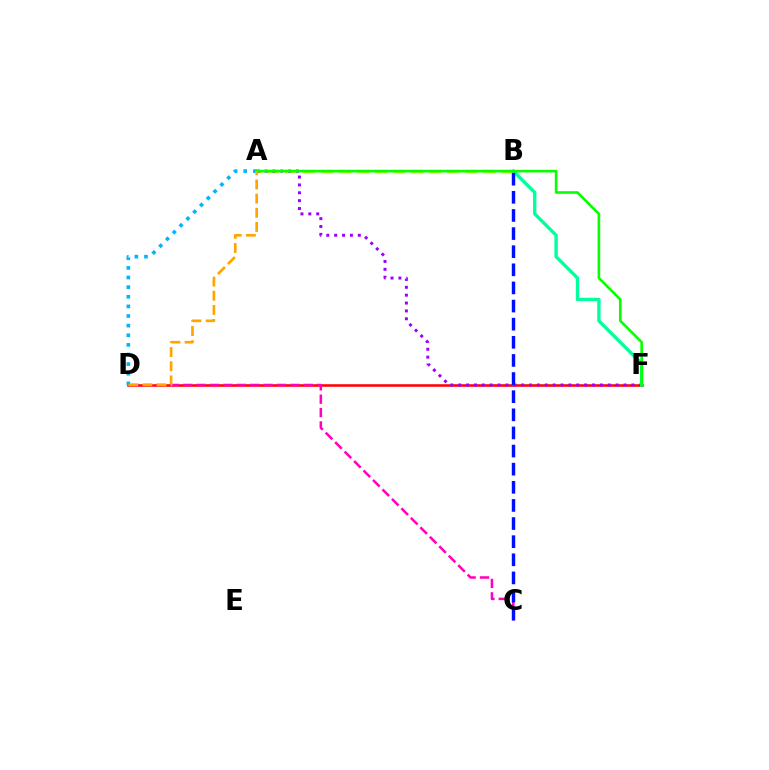{('D', 'F'): [{'color': '#ff0000', 'line_style': 'solid', 'thickness': 1.83}], ('A', 'B'): [{'color': '#b3ff00', 'line_style': 'dashed', 'thickness': 2.45}], ('C', 'D'): [{'color': '#ff00bd', 'line_style': 'dashed', 'thickness': 1.82}], ('A', 'D'): [{'color': '#00b5ff', 'line_style': 'dotted', 'thickness': 2.61}, {'color': '#ffa500', 'line_style': 'dashed', 'thickness': 1.92}], ('A', 'F'): [{'color': '#9b00ff', 'line_style': 'dotted', 'thickness': 2.14}, {'color': '#08ff00', 'line_style': 'solid', 'thickness': 1.89}], ('B', 'F'): [{'color': '#00ff9d', 'line_style': 'solid', 'thickness': 2.41}], ('B', 'C'): [{'color': '#0010ff', 'line_style': 'dashed', 'thickness': 2.46}]}